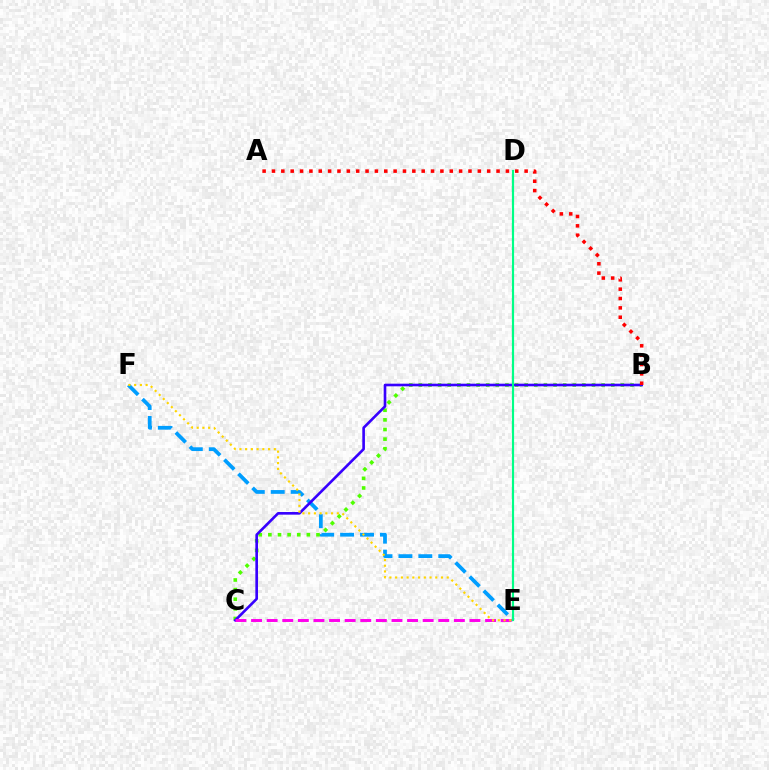{('E', 'F'): [{'color': '#009eff', 'line_style': 'dashed', 'thickness': 2.71}, {'color': '#ffd500', 'line_style': 'dotted', 'thickness': 1.56}], ('B', 'C'): [{'color': '#4fff00', 'line_style': 'dotted', 'thickness': 2.61}, {'color': '#3700ff', 'line_style': 'solid', 'thickness': 1.9}], ('D', 'E'): [{'color': '#00ff86', 'line_style': 'solid', 'thickness': 1.57}], ('A', 'B'): [{'color': '#ff0000', 'line_style': 'dotted', 'thickness': 2.54}], ('C', 'E'): [{'color': '#ff00ed', 'line_style': 'dashed', 'thickness': 2.12}]}